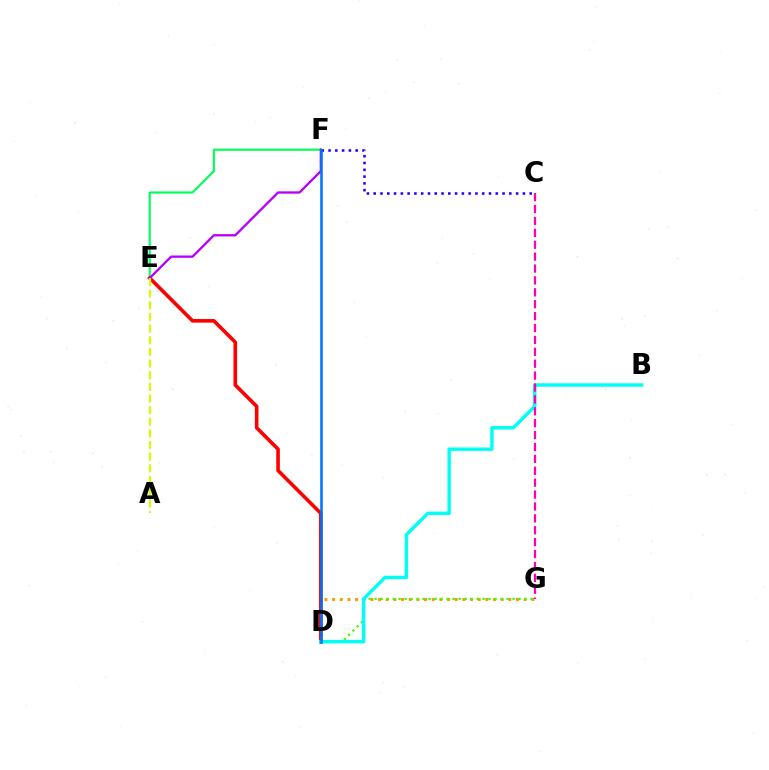{('D', 'G'): [{'color': '#ff9400', 'line_style': 'dotted', 'thickness': 2.08}, {'color': '#3dff00', 'line_style': 'dotted', 'thickness': 1.63}], ('E', 'F'): [{'color': '#00ff5c', 'line_style': 'solid', 'thickness': 1.54}, {'color': '#b900ff', 'line_style': 'solid', 'thickness': 1.67}], ('D', 'E'): [{'color': '#ff0000', 'line_style': 'solid', 'thickness': 2.6}], ('C', 'F'): [{'color': '#2500ff', 'line_style': 'dotted', 'thickness': 1.84}], ('B', 'D'): [{'color': '#00fff6', 'line_style': 'solid', 'thickness': 2.47}], ('A', 'E'): [{'color': '#d1ff00', 'line_style': 'dashed', 'thickness': 1.58}], ('C', 'G'): [{'color': '#ff00ac', 'line_style': 'dashed', 'thickness': 1.62}], ('D', 'F'): [{'color': '#0074ff', 'line_style': 'solid', 'thickness': 1.85}]}